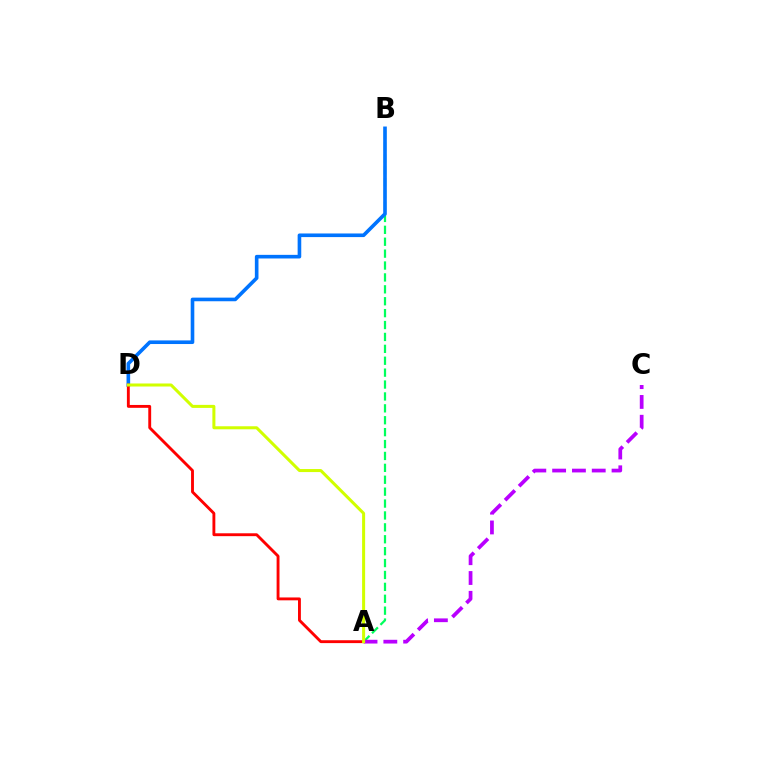{('A', 'B'): [{'color': '#00ff5c', 'line_style': 'dashed', 'thickness': 1.62}], ('A', 'C'): [{'color': '#b900ff', 'line_style': 'dashed', 'thickness': 2.69}], ('B', 'D'): [{'color': '#0074ff', 'line_style': 'solid', 'thickness': 2.61}], ('A', 'D'): [{'color': '#ff0000', 'line_style': 'solid', 'thickness': 2.07}, {'color': '#d1ff00', 'line_style': 'solid', 'thickness': 2.18}]}